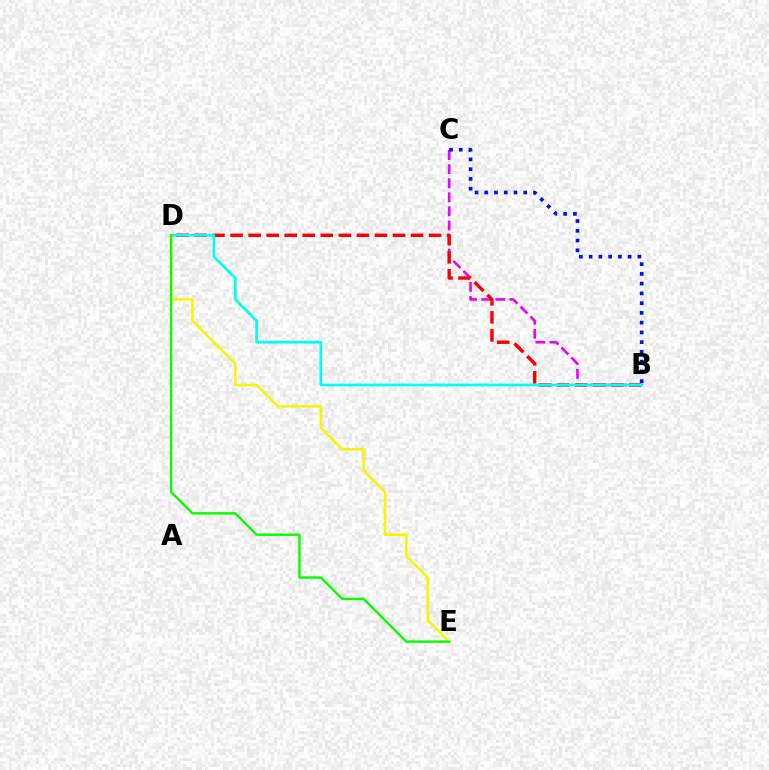{('B', 'C'): [{'color': '#ee00ff', 'line_style': 'dashed', 'thickness': 1.91}, {'color': '#0010ff', 'line_style': 'dotted', 'thickness': 2.65}], ('D', 'E'): [{'color': '#fcf500', 'line_style': 'solid', 'thickness': 1.83}, {'color': '#08ff00', 'line_style': 'solid', 'thickness': 1.74}], ('B', 'D'): [{'color': '#ff0000', 'line_style': 'dashed', 'thickness': 2.45}, {'color': '#00fff6', 'line_style': 'solid', 'thickness': 1.94}]}